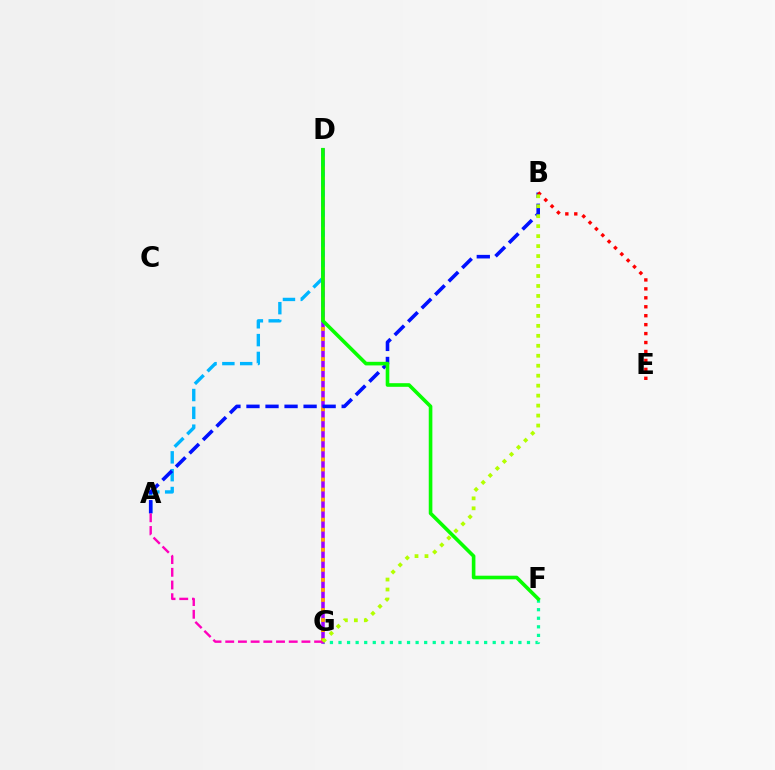{('F', 'G'): [{'color': '#00ff9d', 'line_style': 'dotted', 'thickness': 2.33}], ('D', 'G'): [{'color': '#9b00ff', 'line_style': 'solid', 'thickness': 2.54}, {'color': '#ffa500', 'line_style': 'dotted', 'thickness': 2.73}], ('A', 'D'): [{'color': '#00b5ff', 'line_style': 'dashed', 'thickness': 2.42}], ('A', 'B'): [{'color': '#0010ff', 'line_style': 'dashed', 'thickness': 2.59}], ('A', 'G'): [{'color': '#ff00bd', 'line_style': 'dashed', 'thickness': 1.73}], ('B', 'E'): [{'color': '#ff0000', 'line_style': 'dotted', 'thickness': 2.43}], ('B', 'G'): [{'color': '#b3ff00', 'line_style': 'dotted', 'thickness': 2.71}], ('D', 'F'): [{'color': '#08ff00', 'line_style': 'solid', 'thickness': 2.6}]}